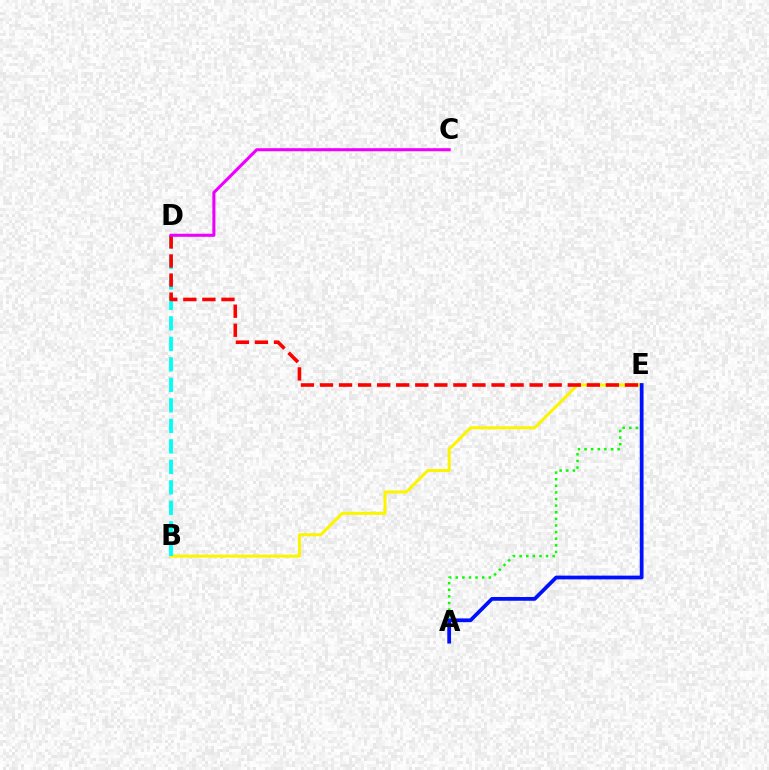{('B', 'E'): [{'color': '#fcf500', 'line_style': 'solid', 'thickness': 2.18}], ('A', 'E'): [{'color': '#08ff00', 'line_style': 'dotted', 'thickness': 1.8}, {'color': '#0010ff', 'line_style': 'solid', 'thickness': 2.7}], ('B', 'D'): [{'color': '#00fff6', 'line_style': 'dashed', 'thickness': 2.78}], ('D', 'E'): [{'color': '#ff0000', 'line_style': 'dashed', 'thickness': 2.59}], ('C', 'D'): [{'color': '#ee00ff', 'line_style': 'solid', 'thickness': 2.21}]}